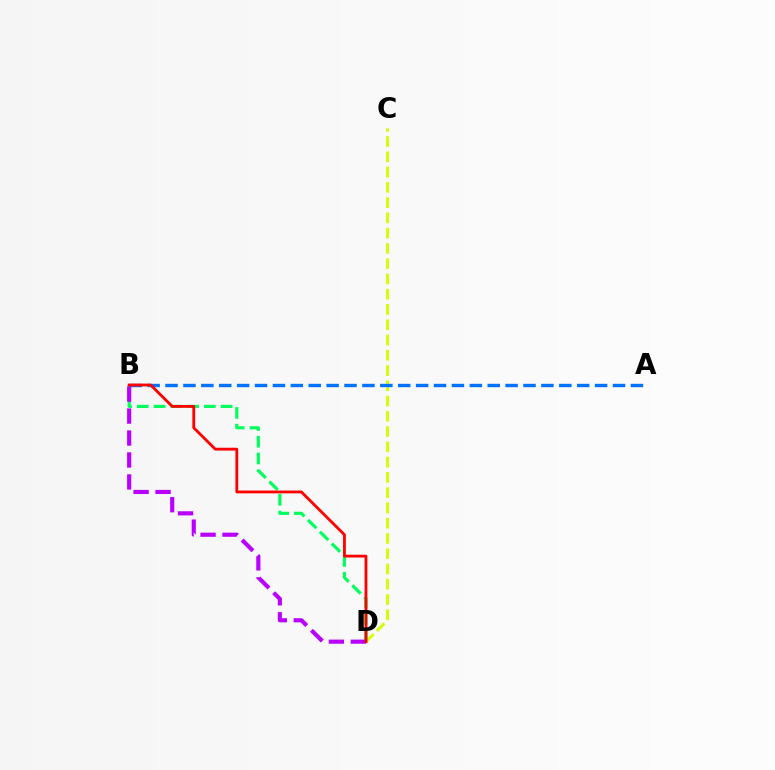{('C', 'D'): [{'color': '#d1ff00', 'line_style': 'dashed', 'thickness': 2.07}], ('B', 'D'): [{'color': '#00ff5c', 'line_style': 'dashed', 'thickness': 2.28}, {'color': '#b900ff', 'line_style': 'dashed', 'thickness': 2.98}, {'color': '#ff0000', 'line_style': 'solid', 'thickness': 2.03}], ('A', 'B'): [{'color': '#0074ff', 'line_style': 'dashed', 'thickness': 2.43}]}